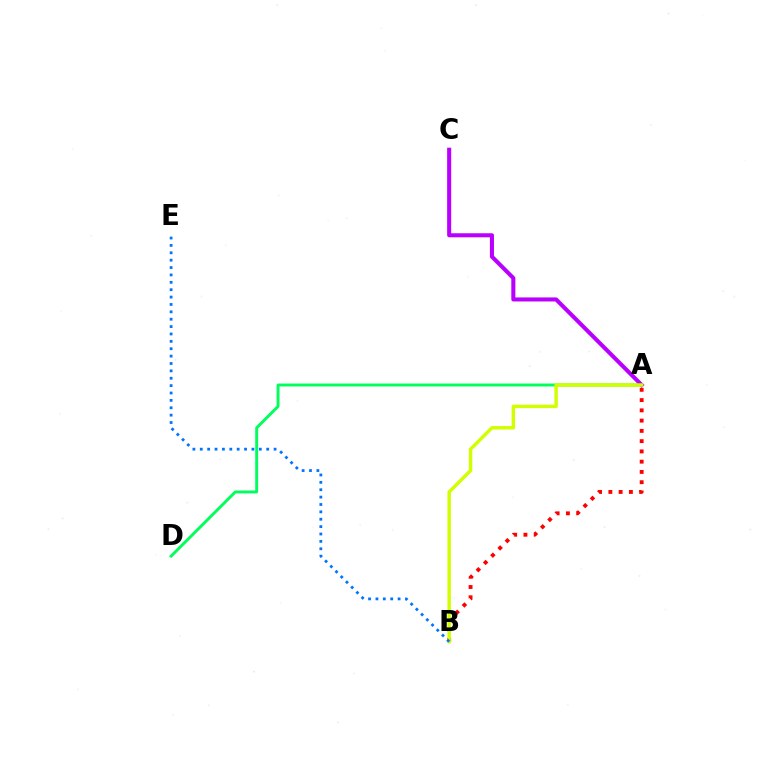{('A', 'D'): [{'color': '#00ff5c', 'line_style': 'solid', 'thickness': 2.1}], ('A', 'C'): [{'color': '#b900ff', 'line_style': 'solid', 'thickness': 2.92}], ('A', 'B'): [{'color': '#ff0000', 'line_style': 'dotted', 'thickness': 2.79}, {'color': '#d1ff00', 'line_style': 'solid', 'thickness': 2.47}], ('B', 'E'): [{'color': '#0074ff', 'line_style': 'dotted', 'thickness': 2.0}]}